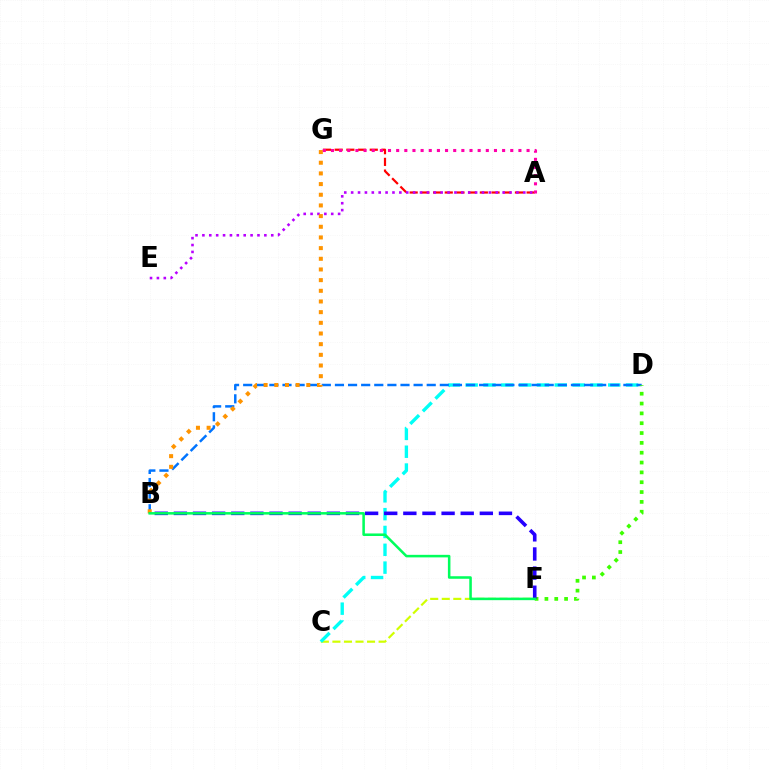{('C', 'F'): [{'color': '#d1ff00', 'line_style': 'dashed', 'thickness': 1.57}], ('C', 'D'): [{'color': '#00fff6', 'line_style': 'dashed', 'thickness': 2.42}], ('B', 'D'): [{'color': '#0074ff', 'line_style': 'dashed', 'thickness': 1.78}], ('A', 'G'): [{'color': '#ff0000', 'line_style': 'dashed', 'thickness': 1.59}, {'color': '#ff00ac', 'line_style': 'dotted', 'thickness': 2.21}], ('A', 'E'): [{'color': '#b900ff', 'line_style': 'dotted', 'thickness': 1.87}], ('B', 'G'): [{'color': '#ff9400', 'line_style': 'dotted', 'thickness': 2.9}], ('D', 'F'): [{'color': '#3dff00', 'line_style': 'dotted', 'thickness': 2.67}], ('B', 'F'): [{'color': '#2500ff', 'line_style': 'dashed', 'thickness': 2.6}, {'color': '#00ff5c', 'line_style': 'solid', 'thickness': 1.83}]}